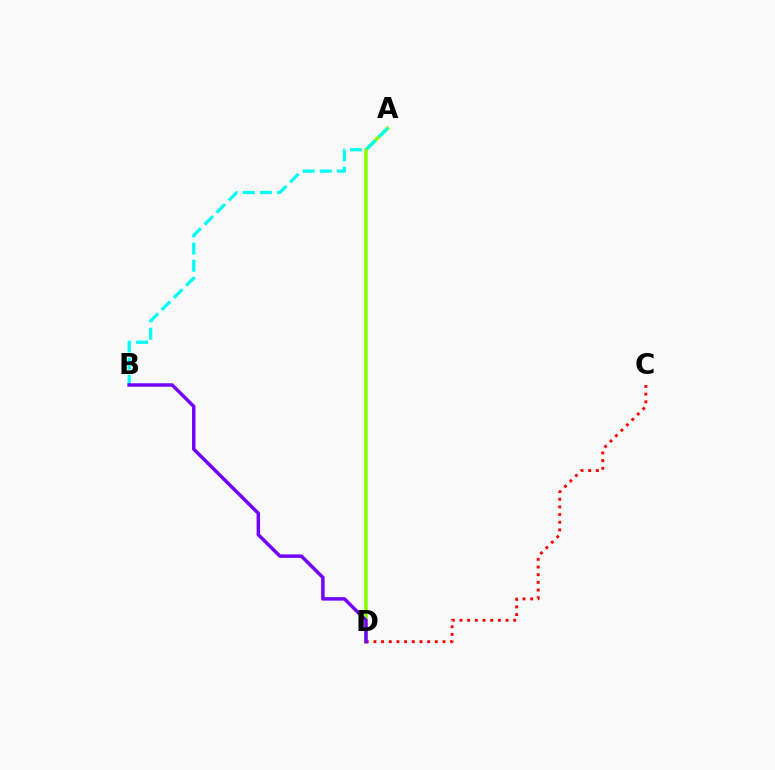{('A', 'D'): [{'color': '#84ff00', 'line_style': 'solid', 'thickness': 2.51}], ('C', 'D'): [{'color': '#ff0000', 'line_style': 'dotted', 'thickness': 2.09}], ('A', 'B'): [{'color': '#00fff6', 'line_style': 'dashed', 'thickness': 2.33}], ('B', 'D'): [{'color': '#7200ff', 'line_style': 'solid', 'thickness': 2.49}]}